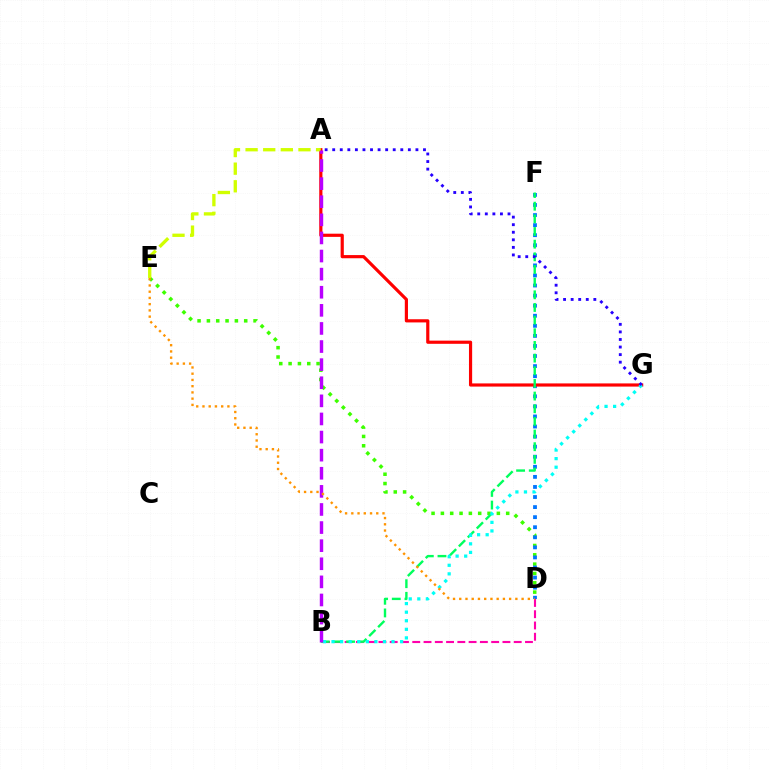{('D', 'E'): [{'color': '#3dff00', 'line_style': 'dotted', 'thickness': 2.53}, {'color': '#ff9400', 'line_style': 'dotted', 'thickness': 1.69}], ('D', 'F'): [{'color': '#0074ff', 'line_style': 'dotted', 'thickness': 2.74}], ('B', 'D'): [{'color': '#ff00ac', 'line_style': 'dashed', 'thickness': 1.53}], ('A', 'G'): [{'color': '#ff0000', 'line_style': 'solid', 'thickness': 2.29}, {'color': '#2500ff', 'line_style': 'dotted', 'thickness': 2.06}], ('A', 'E'): [{'color': '#d1ff00', 'line_style': 'dashed', 'thickness': 2.39}], ('B', 'F'): [{'color': '#00ff5c', 'line_style': 'dashed', 'thickness': 1.72}], ('B', 'G'): [{'color': '#00fff6', 'line_style': 'dotted', 'thickness': 2.33}], ('A', 'B'): [{'color': '#b900ff', 'line_style': 'dashed', 'thickness': 2.46}]}